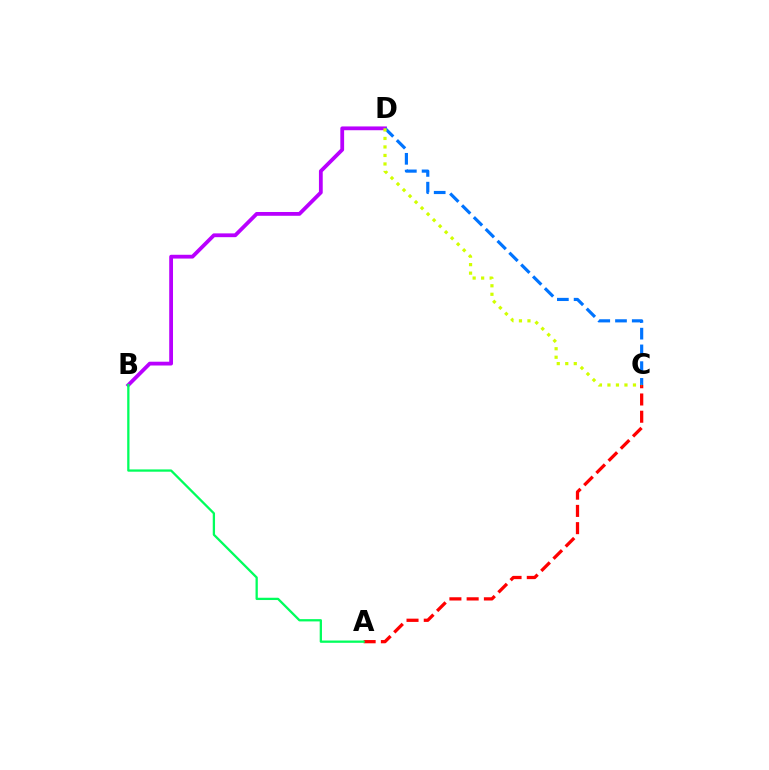{('A', 'C'): [{'color': '#ff0000', 'line_style': 'dashed', 'thickness': 2.34}], ('B', 'D'): [{'color': '#b900ff', 'line_style': 'solid', 'thickness': 2.73}], ('C', 'D'): [{'color': '#0074ff', 'line_style': 'dashed', 'thickness': 2.28}, {'color': '#d1ff00', 'line_style': 'dotted', 'thickness': 2.31}], ('A', 'B'): [{'color': '#00ff5c', 'line_style': 'solid', 'thickness': 1.64}]}